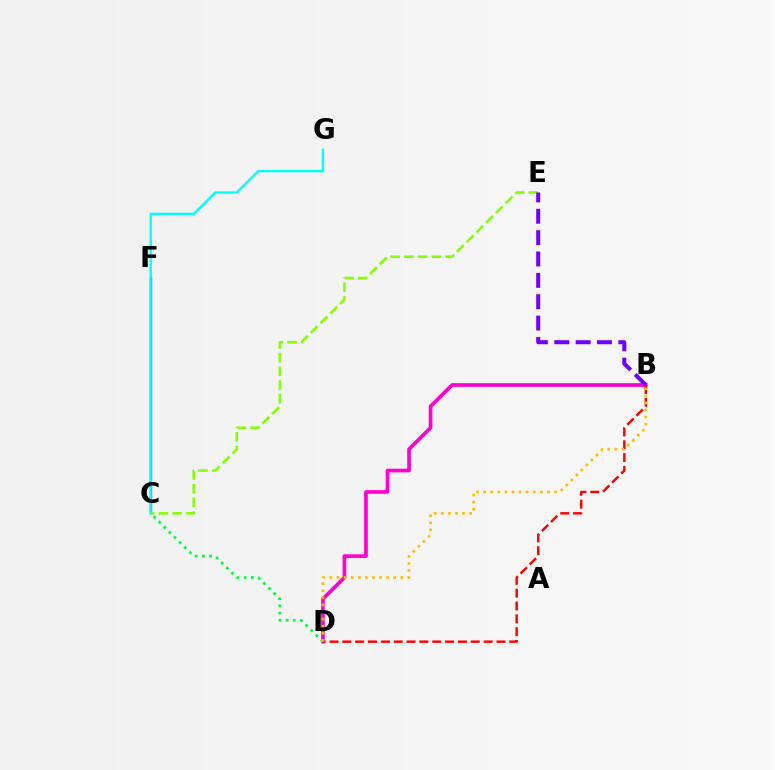{('B', 'D'): [{'color': '#ff00cf', 'line_style': 'solid', 'thickness': 2.64}, {'color': '#ff0000', 'line_style': 'dashed', 'thickness': 1.74}, {'color': '#ffbd00', 'line_style': 'dotted', 'thickness': 1.92}], ('C', 'D'): [{'color': '#00ff39', 'line_style': 'dotted', 'thickness': 1.96}], ('C', 'F'): [{'color': '#004bff', 'line_style': 'solid', 'thickness': 1.68}], ('C', 'E'): [{'color': '#84ff00', 'line_style': 'dashed', 'thickness': 1.86}], ('B', 'E'): [{'color': '#7200ff', 'line_style': 'dashed', 'thickness': 2.9}], ('C', 'G'): [{'color': '#00fff6', 'line_style': 'solid', 'thickness': 1.68}]}